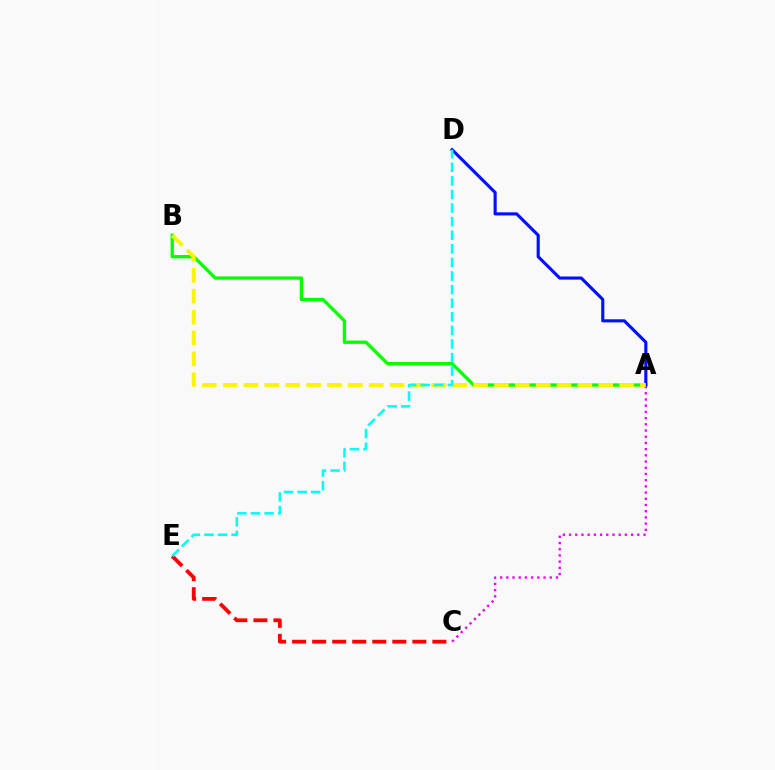{('A', 'C'): [{'color': '#ee00ff', 'line_style': 'dotted', 'thickness': 1.69}], ('C', 'E'): [{'color': '#ff0000', 'line_style': 'dashed', 'thickness': 2.72}], ('A', 'B'): [{'color': '#08ff00', 'line_style': 'solid', 'thickness': 2.39}, {'color': '#fcf500', 'line_style': 'dashed', 'thickness': 2.83}], ('A', 'D'): [{'color': '#0010ff', 'line_style': 'solid', 'thickness': 2.24}], ('D', 'E'): [{'color': '#00fff6', 'line_style': 'dashed', 'thickness': 1.85}]}